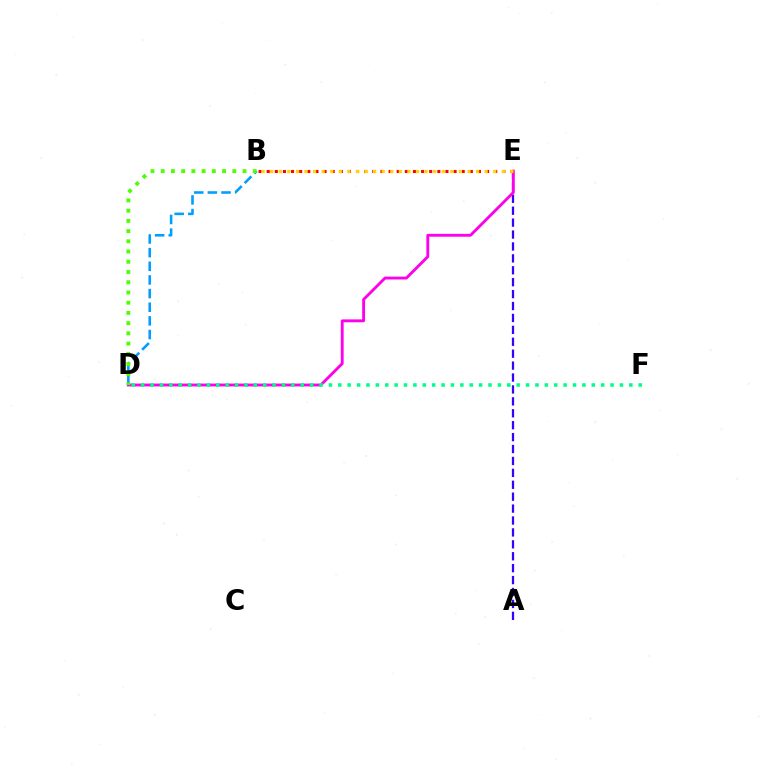{('A', 'E'): [{'color': '#3700ff', 'line_style': 'dashed', 'thickness': 1.62}], ('B', 'D'): [{'color': '#009eff', 'line_style': 'dashed', 'thickness': 1.85}, {'color': '#4fff00', 'line_style': 'dotted', 'thickness': 2.78}], ('D', 'E'): [{'color': '#ff00ed', 'line_style': 'solid', 'thickness': 2.06}], ('D', 'F'): [{'color': '#00ff86', 'line_style': 'dotted', 'thickness': 2.55}], ('B', 'E'): [{'color': '#ff0000', 'line_style': 'dotted', 'thickness': 2.21}, {'color': '#ffd500', 'line_style': 'dotted', 'thickness': 2.33}]}